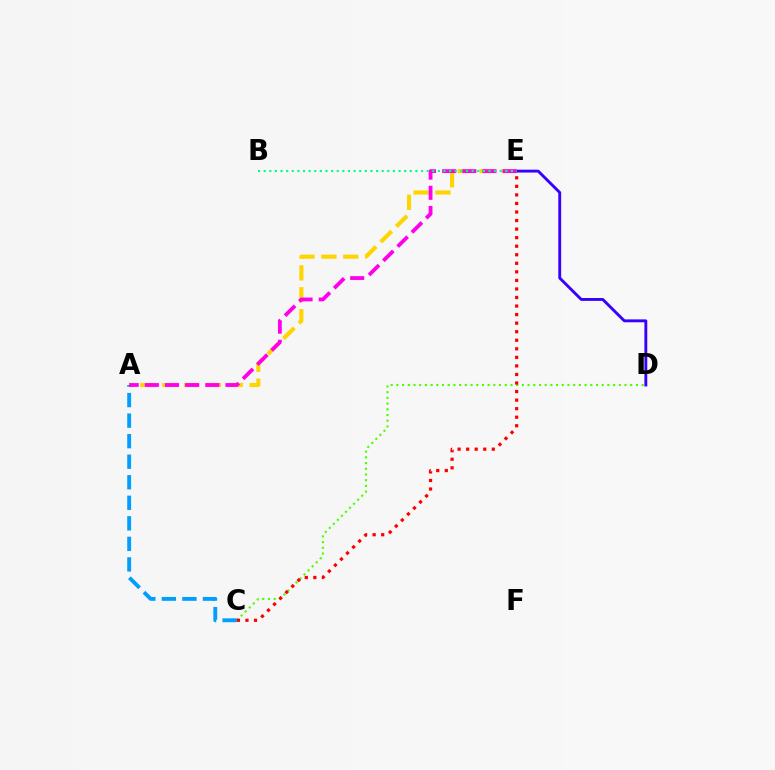{('A', 'E'): [{'color': '#ffd500', 'line_style': 'dashed', 'thickness': 2.97}, {'color': '#ff00ed', 'line_style': 'dashed', 'thickness': 2.74}], ('C', 'D'): [{'color': '#4fff00', 'line_style': 'dotted', 'thickness': 1.55}], ('D', 'E'): [{'color': '#3700ff', 'line_style': 'solid', 'thickness': 2.08}], ('A', 'C'): [{'color': '#009eff', 'line_style': 'dashed', 'thickness': 2.79}], ('B', 'E'): [{'color': '#00ff86', 'line_style': 'dotted', 'thickness': 1.53}], ('C', 'E'): [{'color': '#ff0000', 'line_style': 'dotted', 'thickness': 2.32}]}